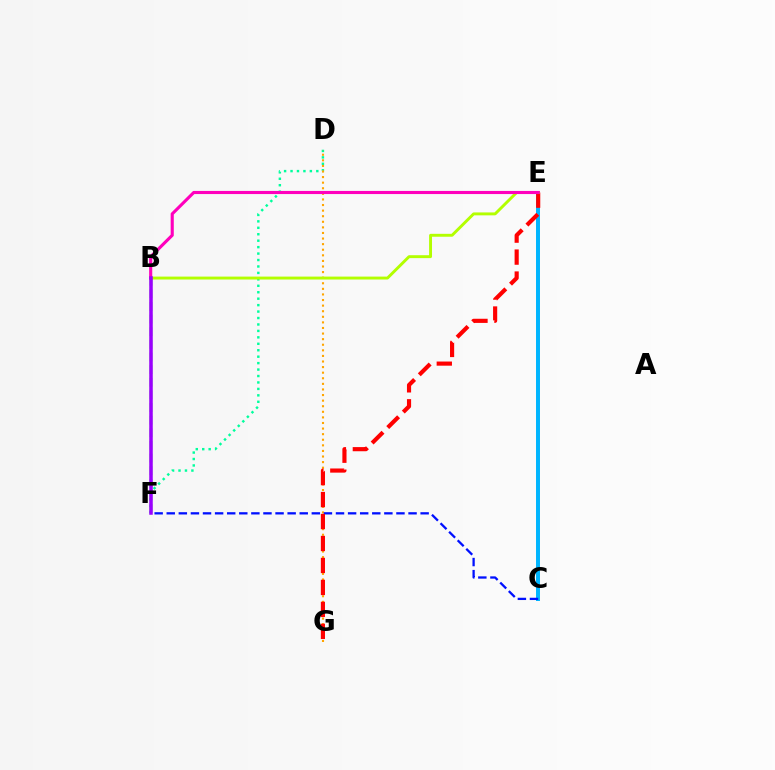{('C', 'E'): [{'color': '#00b5ff', 'line_style': 'solid', 'thickness': 2.86}], ('D', 'F'): [{'color': '#00ff9d', 'line_style': 'dotted', 'thickness': 1.75}], ('D', 'G'): [{'color': '#ffa500', 'line_style': 'dotted', 'thickness': 1.52}], ('C', 'F'): [{'color': '#0010ff', 'line_style': 'dashed', 'thickness': 1.64}], ('E', 'G'): [{'color': '#ff0000', 'line_style': 'dashed', 'thickness': 2.98}], ('B', 'F'): [{'color': '#08ff00', 'line_style': 'dashed', 'thickness': 1.72}, {'color': '#9b00ff', 'line_style': 'solid', 'thickness': 2.53}], ('B', 'E'): [{'color': '#b3ff00', 'line_style': 'solid', 'thickness': 2.1}, {'color': '#ff00bd', 'line_style': 'solid', 'thickness': 2.24}]}